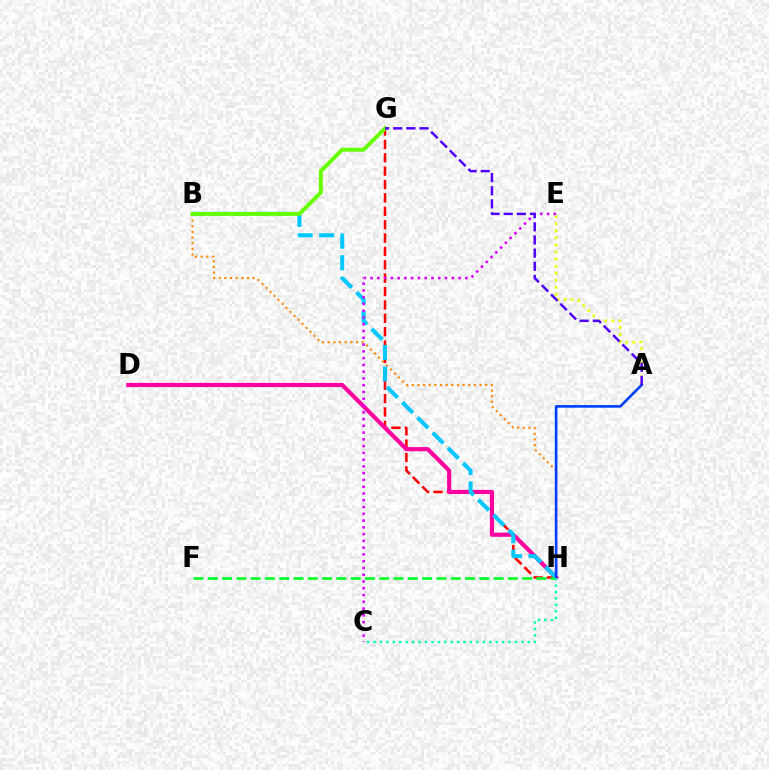{('B', 'H'): [{'color': '#ff8800', 'line_style': 'dotted', 'thickness': 1.53}, {'color': '#00c7ff', 'line_style': 'dashed', 'thickness': 2.92}], ('G', 'H'): [{'color': '#ff0000', 'line_style': 'dashed', 'thickness': 1.82}], ('D', 'H'): [{'color': '#ff00a0', 'line_style': 'solid', 'thickness': 2.99}], ('A', 'E'): [{'color': '#eeff00', 'line_style': 'dotted', 'thickness': 1.92}], ('F', 'H'): [{'color': '#00ff27', 'line_style': 'dashed', 'thickness': 1.94}], ('C', 'E'): [{'color': '#d600ff', 'line_style': 'dotted', 'thickness': 1.84}], ('B', 'G'): [{'color': '#66ff00', 'line_style': 'solid', 'thickness': 2.85}], ('A', 'H'): [{'color': '#003fff', 'line_style': 'solid', 'thickness': 1.9}], ('C', 'H'): [{'color': '#00ffaf', 'line_style': 'dotted', 'thickness': 1.75}], ('A', 'G'): [{'color': '#4f00ff', 'line_style': 'dashed', 'thickness': 1.79}]}